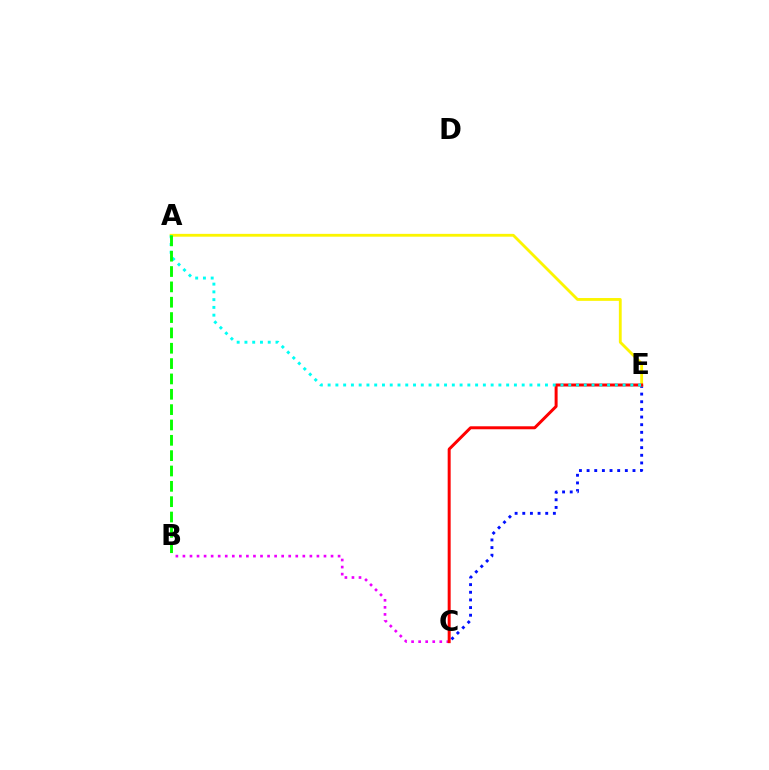{('C', 'E'): [{'color': '#0010ff', 'line_style': 'dotted', 'thickness': 2.08}, {'color': '#ff0000', 'line_style': 'solid', 'thickness': 2.15}], ('B', 'C'): [{'color': '#ee00ff', 'line_style': 'dotted', 'thickness': 1.92}], ('A', 'E'): [{'color': '#fcf500', 'line_style': 'solid', 'thickness': 2.03}, {'color': '#00fff6', 'line_style': 'dotted', 'thickness': 2.11}], ('A', 'B'): [{'color': '#08ff00', 'line_style': 'dashed', 'thickness': 2.08}]}